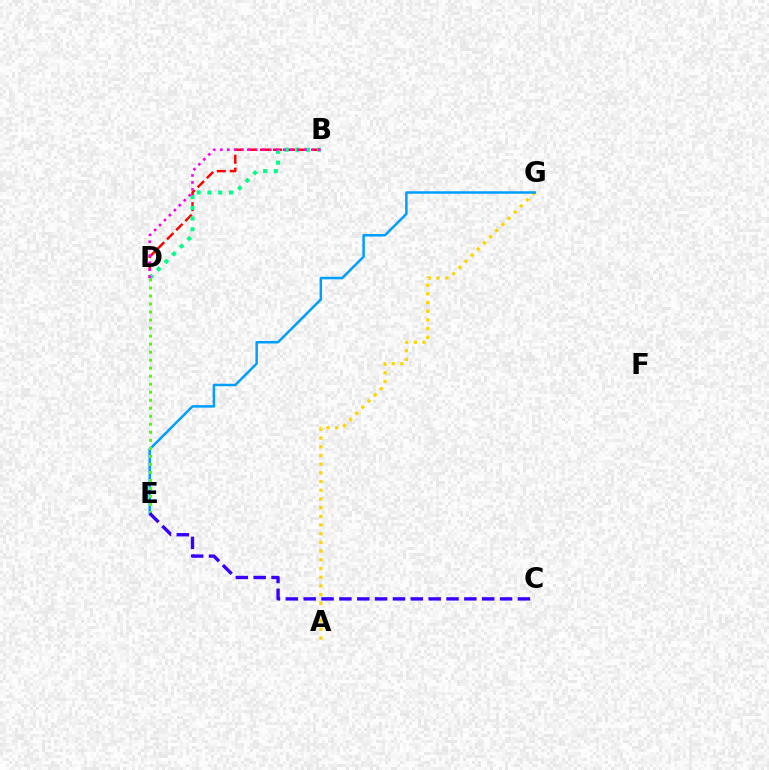{('B', 'D'): [{'color': '#ff0000', 'line_style': 'dashed', 'thickness': 1.76}, {'color': '#00ff86', 'line_style': 'dotted', 'thickness': 2.92}, {'color': '#ff00ed', 'line_style': 'dotted', 'thickness': 1.9}], ('A', 'G'): [{'color': '#ffd500', 'line_style': 'dotted', 'thickness': 2.36}], ('E', 'G'): [{'color': '#009eff', 'line_style': 'solid', 'thickness': 1.79}], ('D', 'E'): [{'color': '#4fff00', 'line_style': 'dotted', 'thickness': 2.18}], ('C', 'E'): [{'color': '#3700ff', 'line_style': 'dashed', 'thickness': 2.43}]}